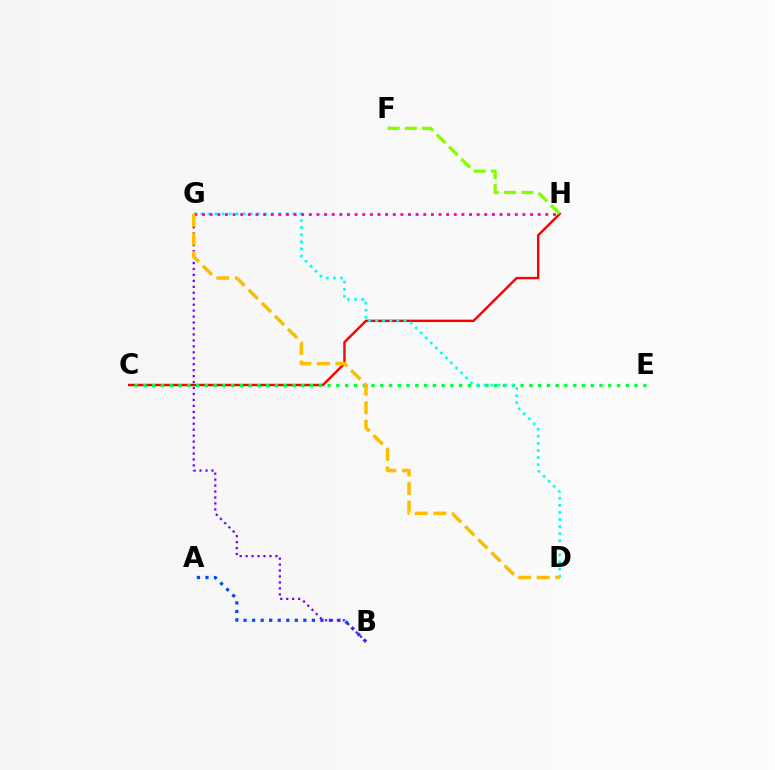{('C', 'H'): [{'color': '#ff0000', 'line_style': 'solid', 'thickness': 1.75}], ('C', 'E'): [{'color': '#00ff39', 'line_style': 'dotted', 'thickness': 2.38}], ('D', 'G'): [{'color': '#00fff6', 'line_style': 'dotted', 'thickness': 1.93}, {'color': '#ffbd00', 'line_style': 'dashed', 'thickness': 2.52}], ('A', 'B'): [{'color': '#004bff', 'line_style': 'dotted', 'thickness': 2.32}], ('B', 'G'): [{'color': '#7200ff', 'line_style': 'dotted', 'thickness': 1.62}], ('G', 'H'): [{'color': '#ff00cf', 'line_style': 'dotted', 'thickness': 2.07}], ('F', 'H'): [{'color': '#84ff00', 'line_style': 'dashed', 'thickness': 2.35}]}